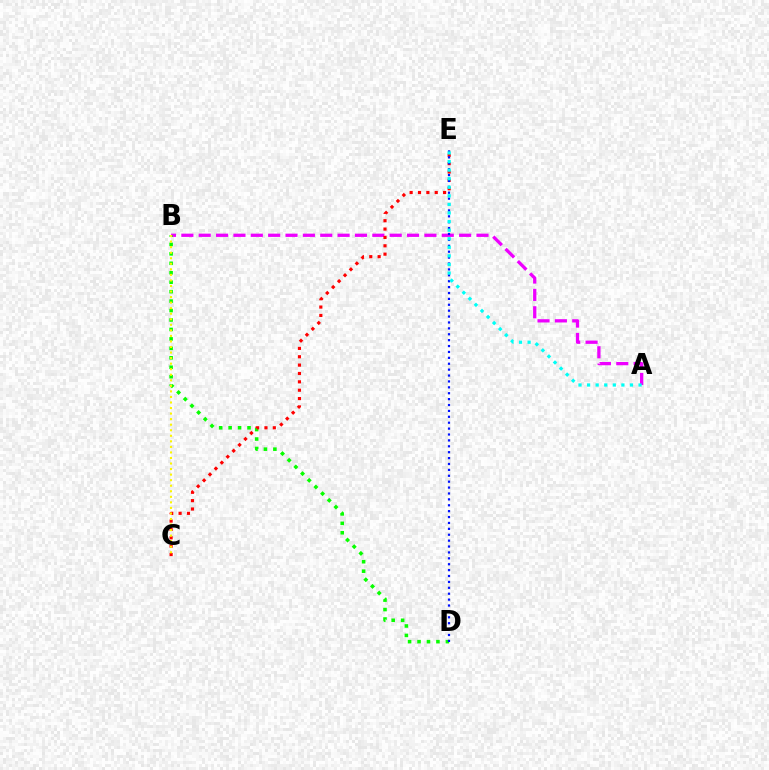{('A', 'B'): [{'color': '#ee00ff', 'line_style': 'dashed', 'thickness': 2.36}], ('B', 'D'): [{'color': '#08ff00', 'line_style': 'dotted', 'thickness': 2.57}], ('C', 'E'): [{'color': '#ff0000', 'line_style': 'dotted', 'thickness': 2.27}], ('B', 'C'): [{'color': '#fcf500', 'line_style': 'dotted', 'thickness': 1.51}], ('D', 'E'): [{'color': '#0010ff', 'line_style': 'dotted', 'thickness': 1.6}], ('A', 'E'): [{'color': '#00fff6', 'line_style': 'dotted', 'thickness': 2.33}]}